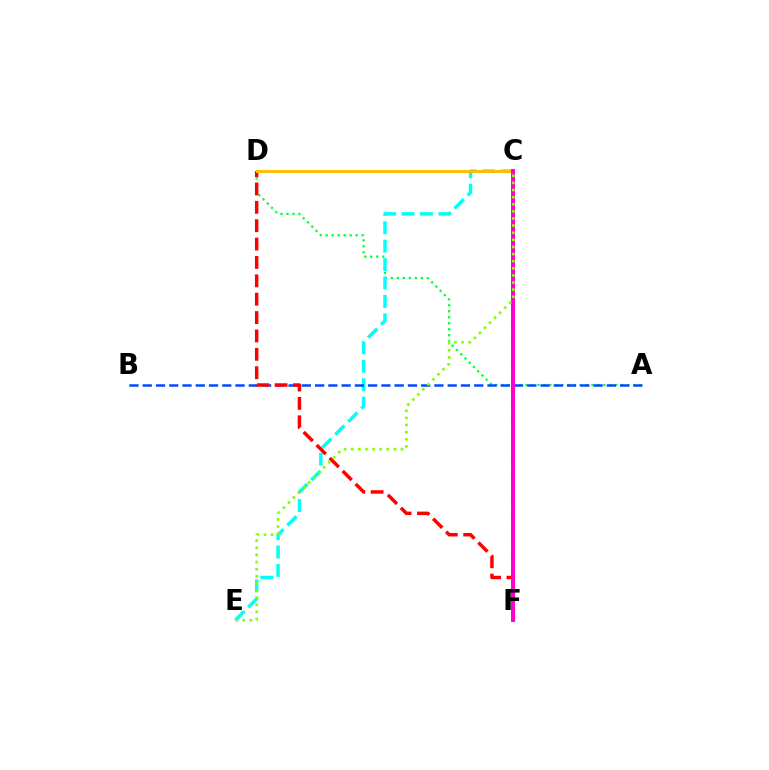{('A', 'D'): [{'color': '#00ff39', 'line_style': 'dotted', 'thickness': 1.63}], ('C', 'E'): [{'color': '#00fff6', 'line_style': 'dashed', 'thickness': 2.5}, {'color': '#84ff00', 'line_style': 'dotted', 'thickness': 1.93}], ('A', 'B'): [{'color': '#004bff', 'line_style': 'dashed', 'thickness': 1.8}], ('D', 'F'): [{'color': '#ff0000', 'line_style': 'dashed', 'thickness': 2.5}], ('C', 'F'): [{'color': '#7200ff', 'line_style': 'dashed', 'thickness': 2.62}, {'color': '#ff00cf', 'line_style': 'solid', 'thickness': 2.85}], ('C', 'D'): [{'color': '#ffbd00', 'line_style': 'solid', 'thickness': 2.1}]}